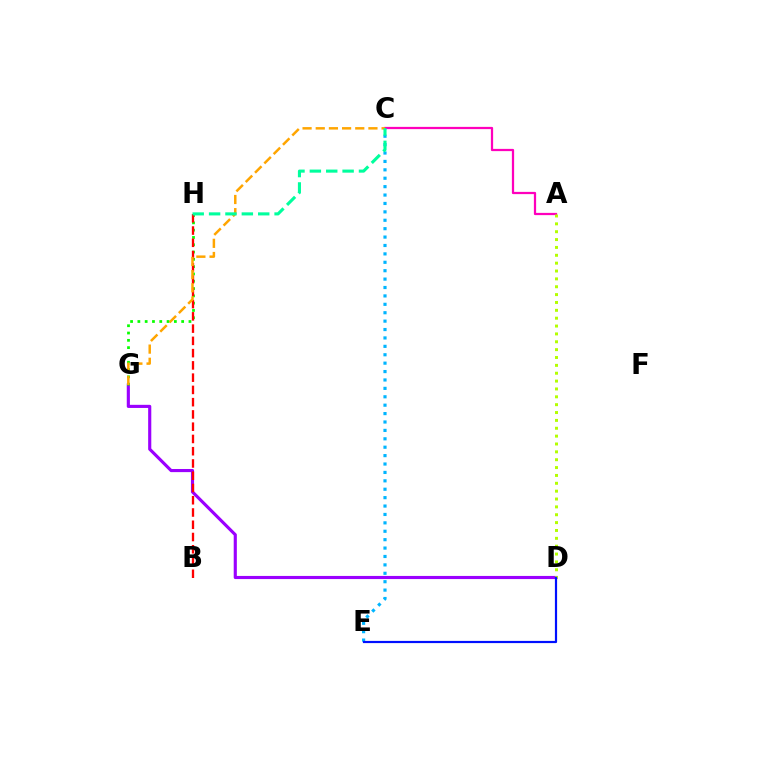{('D', 'G'): [{'color': '#9b00ff', 'line_style': 'solid', 'thickness': 2.25}], ('G', 'H'): [{'color': '#08ff00', 'line_style': 'dotted', 'thickness': 1.98}], ('B', 'H'): [{'color': '#ff0000', 'line_style': 'dashed', 'thickness': 1.67}], ('A', 'C'): [{'color': '#ff00bd', 'line_style': 'solid', 'thickness': 1.62}], ('C', 'E'): [{'color': '#00b5ff', 'line_style': 'dotted', 'thickness': 2.28}], ('C', 'G'): [{'color': '#ffa500', 'line_style': 'dashed', 'thickness': 1.79}], ('C', 'H'): [{'color': '#00ff9d', 'line_style': 'dashed', 'thickness': 2.22}], ('A', 'D'): [{'color': '#b3ff00', 'line_style': 'dotted', 'thickness': 2.14}], ('D', 'E'): [{'color': '#0010ff', 'line_style': 'solid', 'thickness': 1.58}]}